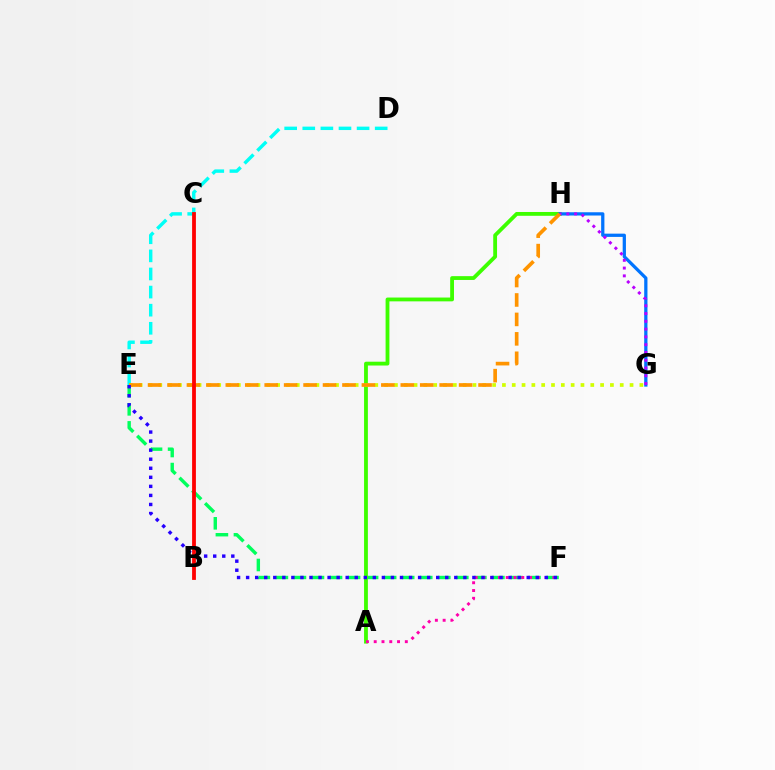{('E', 'F'): [{'color': '#00ff5c', 'line_style': 'dashed', 'thickness': 2.45}, {'color': '#2500ff', 'line_style': 'dotted', 'thickness': 2.46}], ('A', 'H'): [{'color': '#3dff00', 'line_style': 'solid', 'thickness': 2.75}], ('D', 'E'): [{'color': '#00fff6', 'line_style': 'dashed', 'thickness': 2.46}], ('A', 'F'): [{'color': '#ff00ac', 'line_style': 'dotted', 'thickness': 2.11}], ('G', 'H'): [{'color': '#0074ff', 'line_style': 'solid', 'thickness': 2.34}, {'color': '#b900ff', 'line_style': 'dotted', 'thickness': 2.11}], ('E', 'G'): [{'color': '#d1ff00', 'line_style': 'dotted', 'thickness': 2.67}], ('E', 'H'): [{'color': '#ff9400', 'line_style': 'dashed', 'thickness': 2.64}], ('B', 'C'): [{'color': '#ff0000', 'line_style': 'solid', 'thickness': 2.73}]}